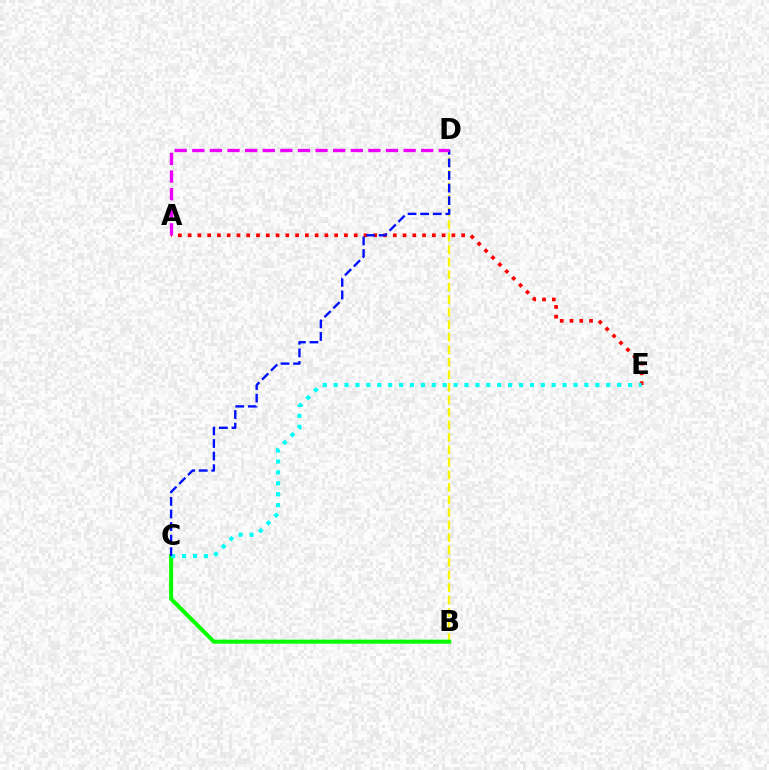{('A', 'E'): [{'color': '#ff0000', 'line_style': 'dotted', 'thickness': 2.65}], ('B', 'D'): [{'color': '#fcf500', 'line_style': 'dashed', 'thickness': 1.7}], ('B', 'C'): [{'color': '#08ff00', 'line_style': 'solid', 'thickness': 2.91}], ('C', 'E'): [{'color': '#00fff6', 'line_style': 'dotted', 'thickness': 2.96}], ('C', 'D'): [{'color': '#0010ff', 'line_style': 'dashed', 'thickness': 1.71}], ('A', 'D'): [{'color': '#ee00ff', 'line_style': 'dashed', 'thickness': 2.39}]}